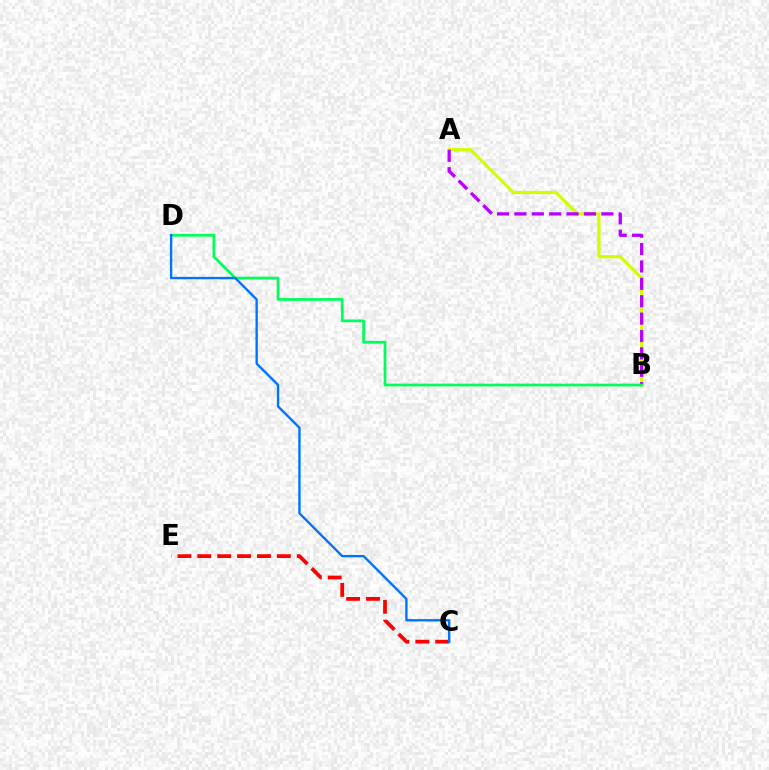{('A', 'B'): [{'color': '#d1ff00', 'line_style': 'solid', 'thickness': 2.32}, {'color': '#b900ff', 'line_style': 'dashed', 'thickness': 2.36}], ('C', 'E'): [{'color': '#ff0000', 'line_style': 'dashed', 'thickness': 2.7}], ('B', 'D'): [{'color': '#00ff5c', 'line_style': 'solid', 'thickness': 1.98}], ('C', 'D'): [{'color': '#0074ff', 'line_style': 'solid', 'thickness': 1.71}]}